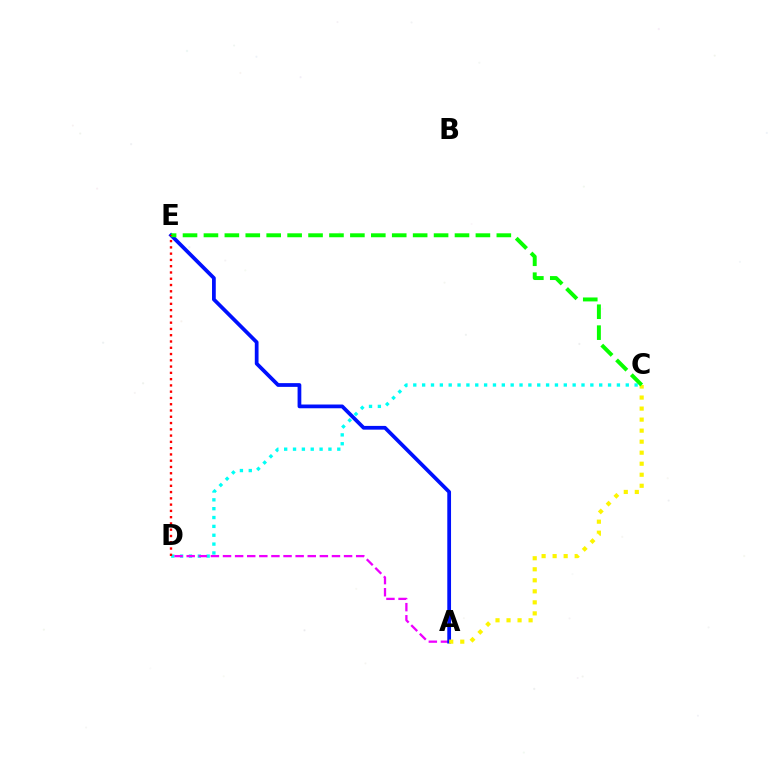{('C', 'D'): [{'color': '#00fff6', 'line_style': 'dotted', 'thickness': 2.41}], ('A', 'D'): [{'color': '#ee00ff', 'line_style': 'dashed', 'thickness': 1.64}], ('A', 'E'): [{'color': '#0010ff', 'line_style': 'solid', 'thickness': 2.7}], ('A', 'C'): [{'color': '#fcf500', 'line_style': 'dotted', 'thickness': 3.0}], ('C', 'E'): [{'color': '#08ff00', 'line_style': 'dashed', 'thickness': 2.84}], ('D', 'E'): [{'color': '#ff0000', 'line_style': 'dotted', 'thickness': 1.7}]}